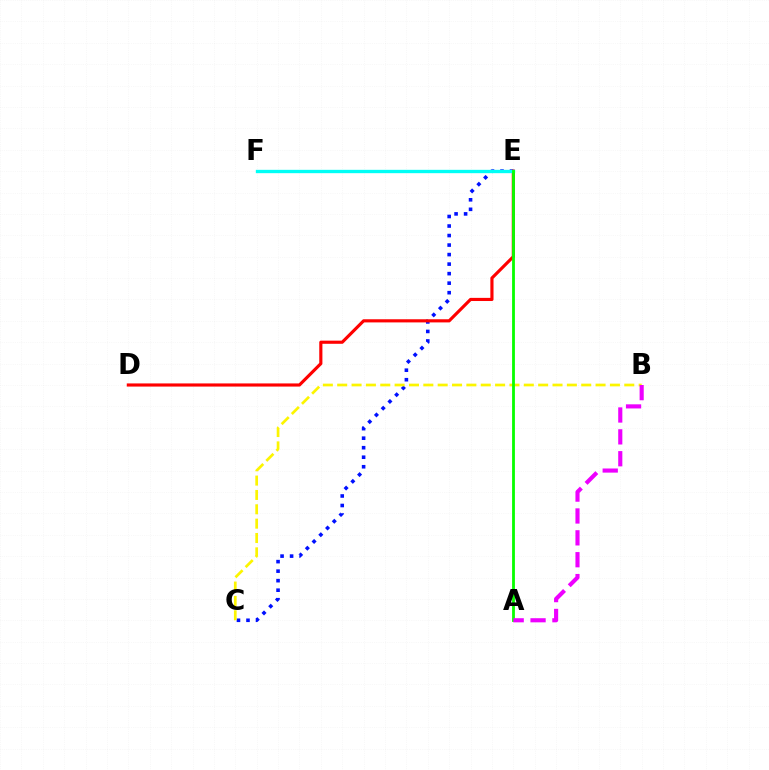{('C', 'E'): [{'color': '#0010ff', 'line_style': 'dotted', 'thickness': 2.59}], ('D', 'E'): [{'color': '#ff0000', 'line_style': 'solid', 'thickness': 2.27}], ('E', 'F'): [{'color': '#00fff6', 'line_style': 'solid', 'thickness': 2.41}], ('B', 'C'): [{'color': '#fcf500', 'line_style': 'dashed', 'thickness': 1.95}], ('A', 'E'): [{'color': '#08ff00', 'line_style': 'solid', 'thickness': 2.03}], ('A', 'B'): [{'color': '#ee00ff', 'line_style': 'dashed', 'thickness': 2.97}]}